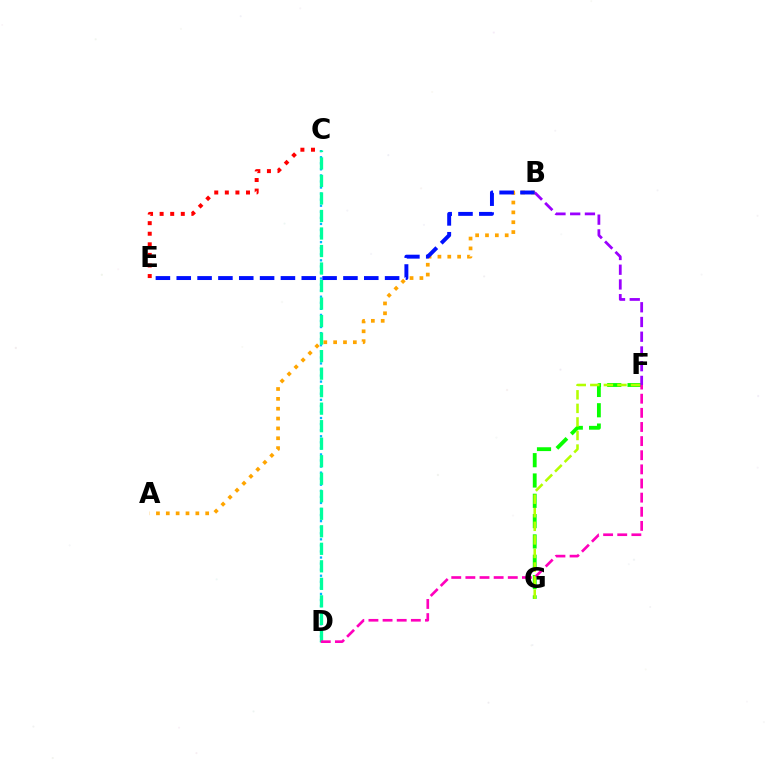{('C', 'E'): [{'color': '#ff0000', 'line_style': 'dotted', 'thickness': 2.87}], ('F', 'G'): [{'color': '#08ff00', 'line_style': 'dashed', 'thickness': 2.76}, {'color': '#b3ff00', 'line_style': 'dashed', 'thickness': 1.84}], ('B', 'F'): [{'color': '#9b00ff', 'line_style': 'dashed', 'thickness': 2.0}], ('A', 'B'): [{'color': '#ffa500', 'line_style': 'dotted', 'thickness': 2.68}], ('C', 'D'): [{'color': '#00b5ff', 'line_style': 'dotted', 'thickness': 1.65}, {'color': '#00ff9d', 'line_style': 'dashed', 'thickness': 2.38}], ('D', 'F'): [{'color': '#ff00bd', 'line_style': 'dashed', 'thickness': 1.92}], ('B', 'E'): [{'color': '#0010ff', 'line_style': 'dashed', 'thickness': 2.83}]}